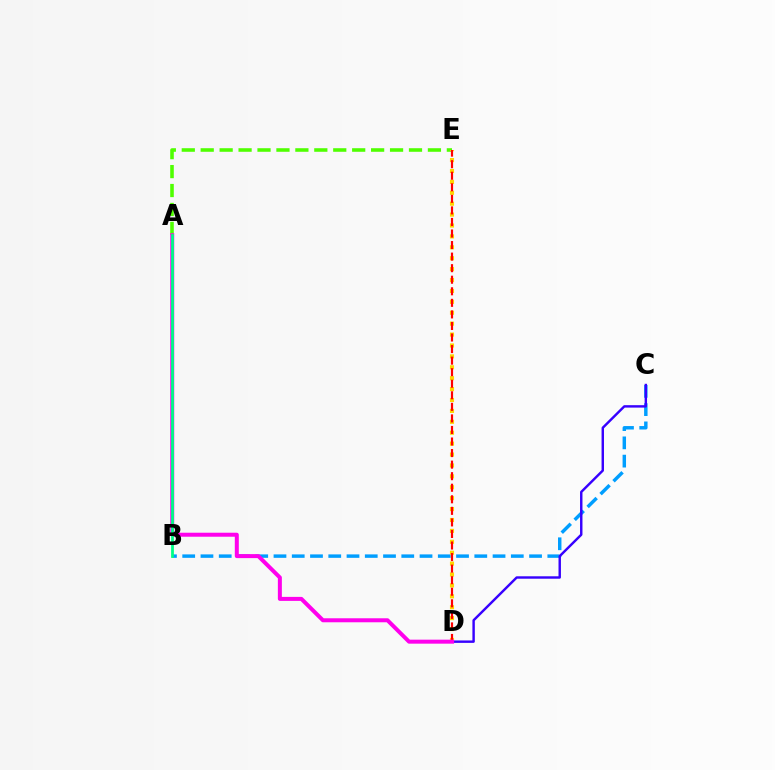{('A', 'E'): [{'color': '#4fff00', 'line_style': 'dashed', 'thickness': 2.57}], ('B', 'C'): [{'color': '#009eff', 'line_style': 'dashed', 'thickness': 2.48}], ('C', 'D'): [{'color': '#3700ff', 'line_style': 'solid', 'thickness': 1.75}], ('D', 'E'): [{'color': '#ffd500', 'line_style': 'dotted', 'thickness': 2.96}, {'color': '#ff0000', 'line_style': 'dashed', 'thickness': 1.57}], ('A', 'D'): [{'color': '#ff00ed', 'line_style': 'solid', 'thickness': 2.88}], ('A', 'B'): [{'color': '#00ff86', 'line_style': 'solid', 'thickness': 2.01}]}